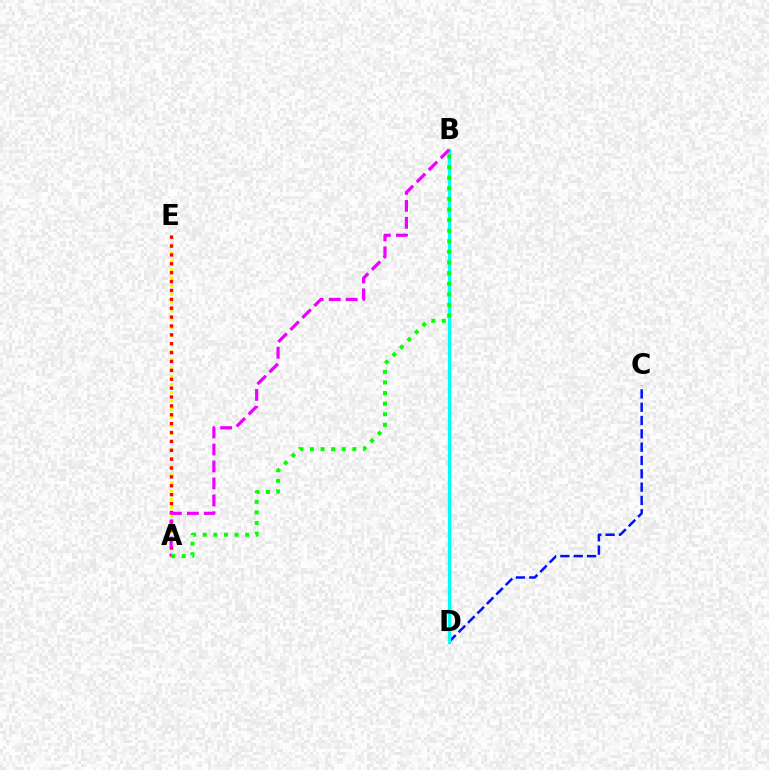{('C', 'D'): [{'color': '#0010ff', 'line_style': 'dashed', 'thickness': 1.81}], ('B', 'D'): [{'color': '#00fff6', 'line_style': 'solid', 'thickness': 2.36}], ('A', 'E'): [{'color': '#fcf500', 'line_style': 'dotted', 'thickness': 2.23}, {'color': '#ff0000', 'line_style': 'dotted', 'thickness': 2.41}], ('A', 'B'): [{'color': '#ee00ff', 'line_style': 'dashed', 'thickness': 2.31}, {'color': '#08ff00', 'line_style': 'dotted', 'thickness': 2.88}]}